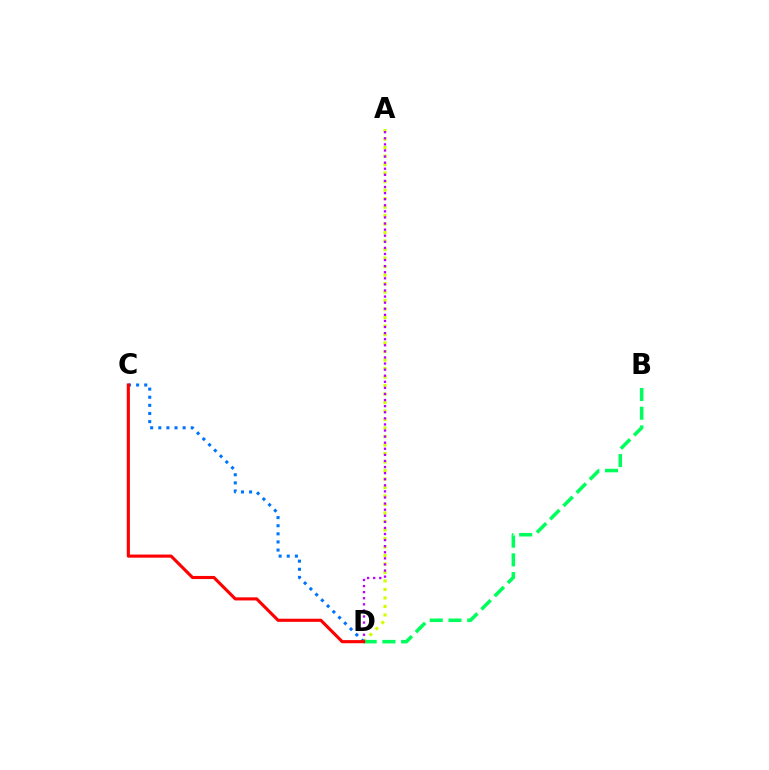{('A', 'D'): [{'color': '#d1ff00', 'line_style': 'dotted', 'thickness': 2.31}, {'color': '#b900ff', 'line_style': 'dotted', 'thickness': 1.65}], ('C', 'D'): [{'color': '#0074ff', 'line_style': 'dotted', 'thickness': 2.21}, {'color': '#ff0000', 'line_style': 'solid', 'thickness': 2.24}], ('B', 'D'): [{'color': '#00ff5c', 'line_style': 'dashed', 'thickness': 2.55}]}